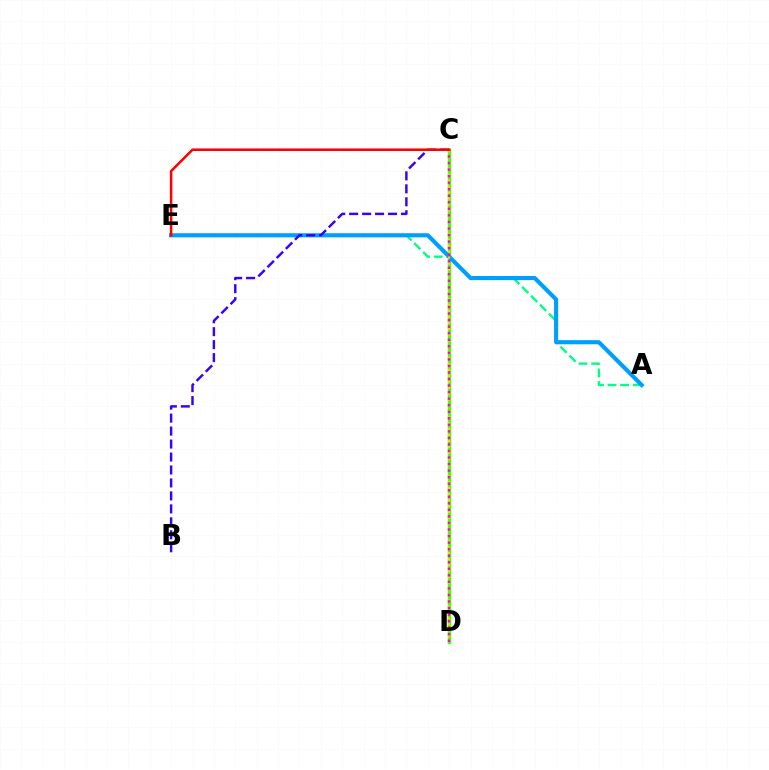{('A', 'E'): [{'color': '#00ff86', 'line_style': 'dashed', 'thickness': 1.71}, {'color': '#009eff', 'line_style': 'solid', 'thickness': 2.96}], ('C', 'D'): [{'color': '#4fff00', 'line_style': 'solid', 'thickness': 2.51}, {'color': '#ffd500', 'line_style': 'dotted', 'thickness': 1.61}, {'color': '#ff00ed', 'line_style': 'dotted', 'thickness': 1.78}], ('B', 'C'): [{'color': '#3700ff', 'line_style': 'dashed', 'thickness': 1.76}], ('C', 'E'): [{'color': '#ff0000', 'line_style': 'solid', 'thickness': 1.82}]}